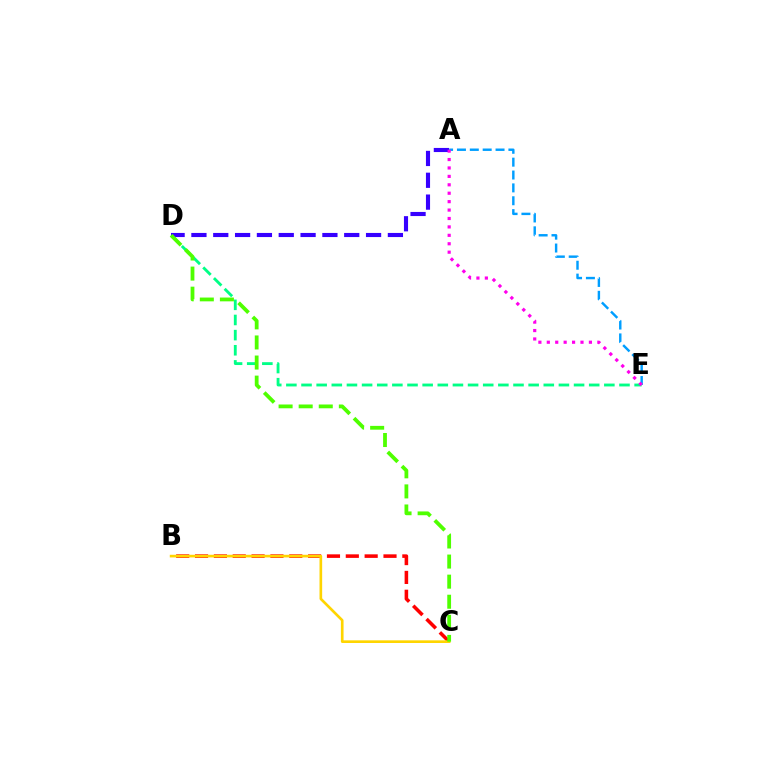{('A', 'E'): [{'color': '#009eff', 'line_style': 'dashed', 'thickness': 1.75}, {'color': '#ff00ed', 'line_style': 'dotted', 'thickness': 2.29}], ('D', 'E'): [{'color': '#00ff86', 'line_style': 'dashed', 'thickness': 2.06}], ('A', 'D'): [{'color': '#3700ff', 'line_style': 'dashed', 'thickness': 2.97}], ('B', 'C'): [{'color': '#ff0000', 'line_style': 'dashed', 'thickness': 2.56}, {'color': '#ffd500', 'line_style': 'solid', 'thickness': 1.92}], ('C', 'D'): [{'color': '#4fff00', 'line_style': 'dashed', 'thickness': 2.73}]}